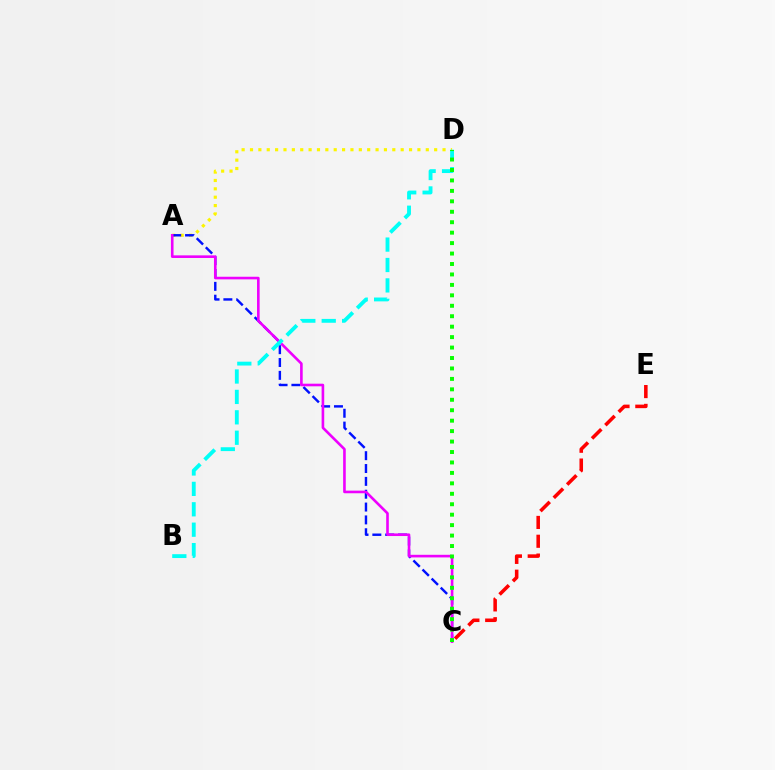{('A', 'D'): [{'color': '#fcf500', 'line_style': 'dotted', 'thickness': 2.27}], ('C', 'E'): [{'color': '#ff0000', 'line_style': 'dashed', 'thickness': 2.56}], ('A', 'C'): [{'color': '#0010ff', 'line_style': 'dashed', 'thickness': 1.74}, {'color': '#ee00ff', 'line_style': 'solid', 'thickness': 1.89}], ('B', 'D'): [{'color': '#00fff6', 'line_style': 'dashed', 'thickness': 2.77}], ('C', 'D'): [{'color': '#08ff00', 'line_style': 'dotted', 'thickness': 2.84}]}